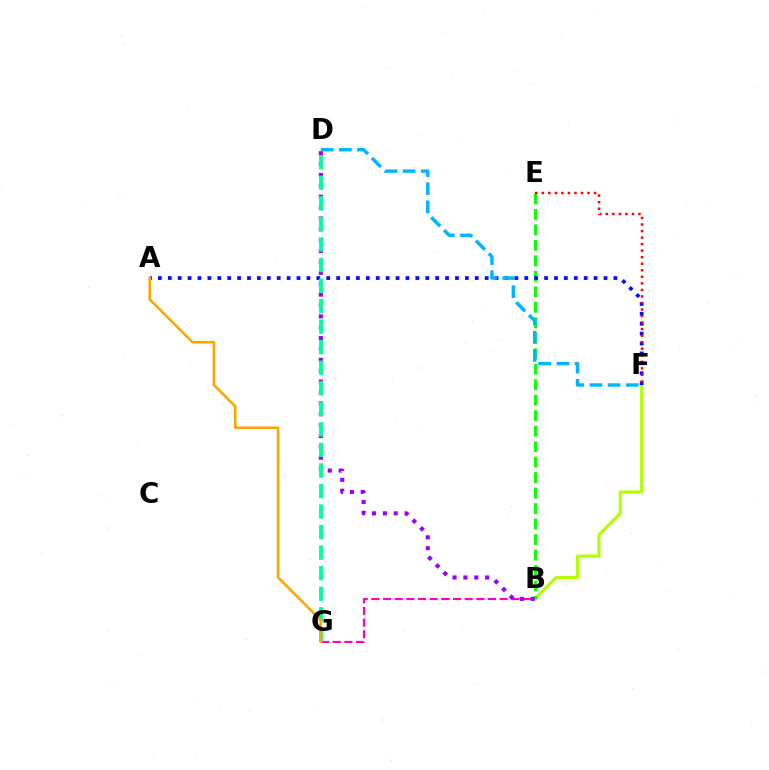{('B', 'F'): [{'color': '#b3ff00', 'line_style': 'solid', 'thickness': 2.28}], ('B', 'E'): [{'color': '#08ff00', 'line_style': 'dashed', 'thickness': 2.1}], ('B', 'G'): [{'color': '#ff00bd', 'line_style': 'dashed', 'thickness': 1.58}], ('A', 'F'): [{'color': '#0010ff', 'line_style': 'dotted', 'thickness': 2.69}], ('E', 'F'): [{'color': '#ff0000', 'line_style': 'dotted', 'thickness': 1.78}], ('B', 'D'): [{'color': '#9b00ff', 'line_style': 'dotted', 'thickness': 2.95}], ('D', 'G'): [{'color': '#00ff9d', 'line_style': 'dashed', 'thickness': 2.79}], ('A', 'G'): [{'color': '#ffa500', 'line_style': 'solid', 'thickness': 1.85}], ('D', 'F'): [{'color': '#00b5ff', 'line_style': 'dashed', 'thickness': 2.47}]}